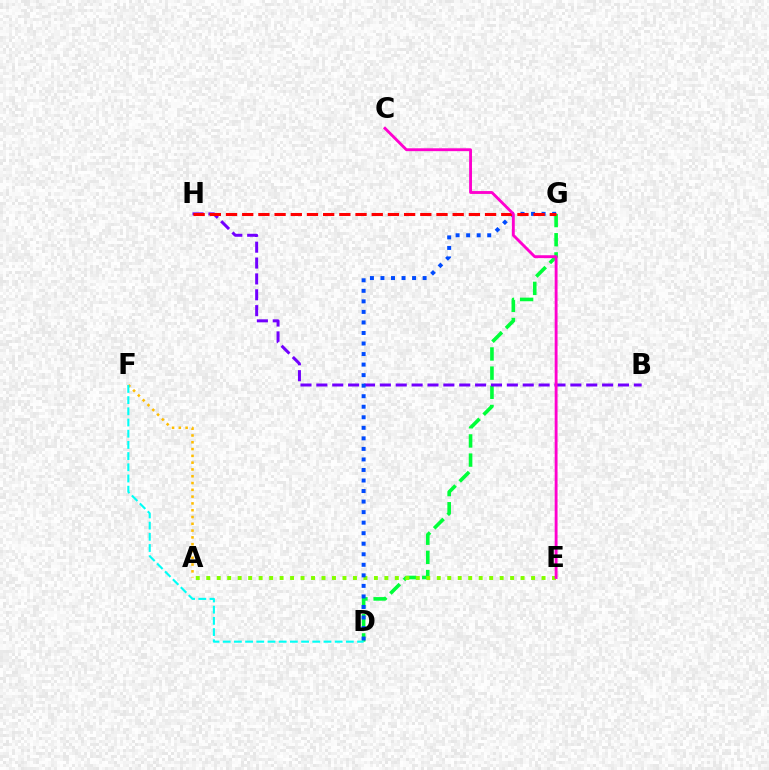{('D', 'G'): [{'color': '#00ff39', 'line_style': 'dashed', 'thickness': 2.6}, {'color': '#004bff', 'line_style': 'dotted', 'thickness': 2.86}], ('B', 'H'): [{'color': '#7200ff', 'line_style': 'dashed', 'thickness': 2.16}], ('A', 'E'): [{'color': '#84ff00', 'line_style': 'dotted', 'thickness': 2.85}], ('A', 'F'): [{'color': '#ffbd00', 'line_style': 'dotted', 'thickness': 1.85}], ('G', 'H'): [{'color': '#ff0000', 'line_style': 'dashed', 'thickness': 2.2}], ('C', 'E'): [{'color': '#ff00cf', 'line_style': 'solid', 'thickness': 2.06}], ('D', 'F'): [{'color': '#00fff6', 'line_style': 'dashed', 'thickness': 1.52}]}